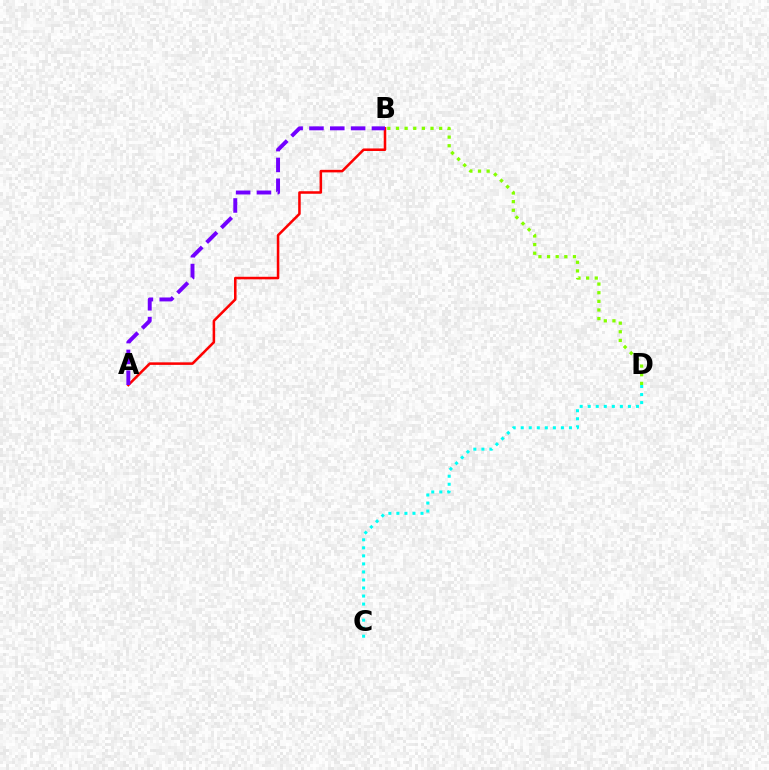{('B', 'D'): [{'color': '#84ff00', 'line_style': 'dotted', 'thickness': 2.35}], ('C', 'D'): [{'color': '#00fff6', 'line_style': 'dotted', 'thickness': 2.18}], ('A', 'B'): [{'color': '#ff0000', 'line_style': 'solid', 'thickness': 1.83}, {'color': '#7200ff', 'line_style': 'dashed', 'thickness': 2.83}]}